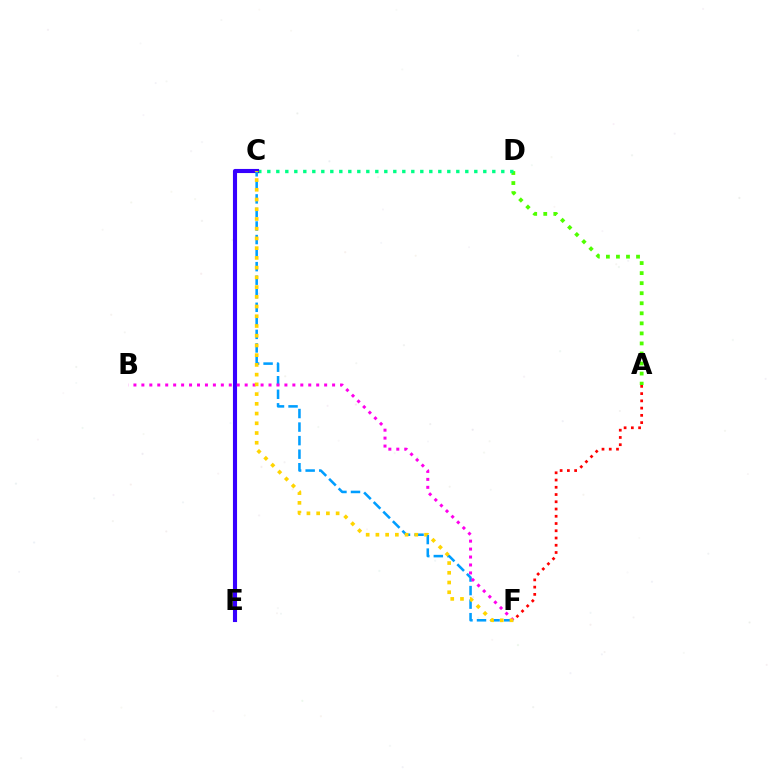{('A', 'D'): [{'color': '#4fff00', 'line_style': 'dotted', 'thickness': 2.73}], ('C', 'D'): [{'color': '#00ff86', 'line_style': 'dotted', 'thickness': 2.45}], ('C', 'E'): [{'color': '#3700ff', 'line_style': 'solid', 'thickness': 2.95}], ('C', 'F'): [{'color': '#009eff', 'line_style': 'dashed', 'thickness': 1.84}, {'color': '#ffd500', 'line_style': 'dotted', 'thickness': 2.64}], ('A', 'F'): [{'color': '#ff0000', 'line_style': 'dotted', 'thickness': 1.97}], ('B', 'F'): [{'color': '#ff00ed', 'line_style': 'dotted', 'thickness': 2.16}]}